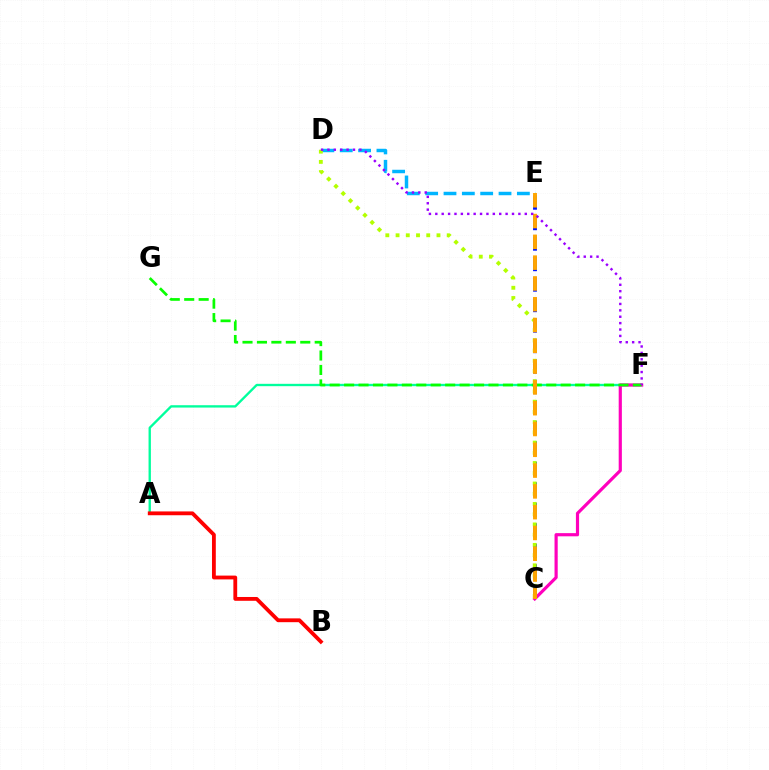{('A', 'F'): [{'color': '#00ff9d', 'line_style': 'solid', 'thickness': 1.69}], ('D', 'E'): [{'color': '#00b5ff', 'line_style': 'dashed', 'thickness': 2.49}], ('C', 'F'): [{'color': '#ff00bd', 'line_style': 'solid', 'thickness': 2.29}], ('C', 'E'): [{'color': '#0010ff', 'line_style': 'dashed', 'thickness': 2.78}, {'color': '#ffa500', 'line_style': 'dashed', 'thickness': 2.82}], ('C', 'D'): [{'color': '#b3ff00', 'line_style': 'dotted', 'thickness': 2.78}], ('F', 'G'): [{'color': '#08ff00', 'line_style': 'dashed', 'thickness': 1.96}], ('D', 'F'): [{'color': '#9b00ff', 'line_style': 'dotted', 'thickness': 1.74}], ('A', 'B'): [{'color': '#ff0000', 'line_style': 'solid', 'thickness': 2.75}]}